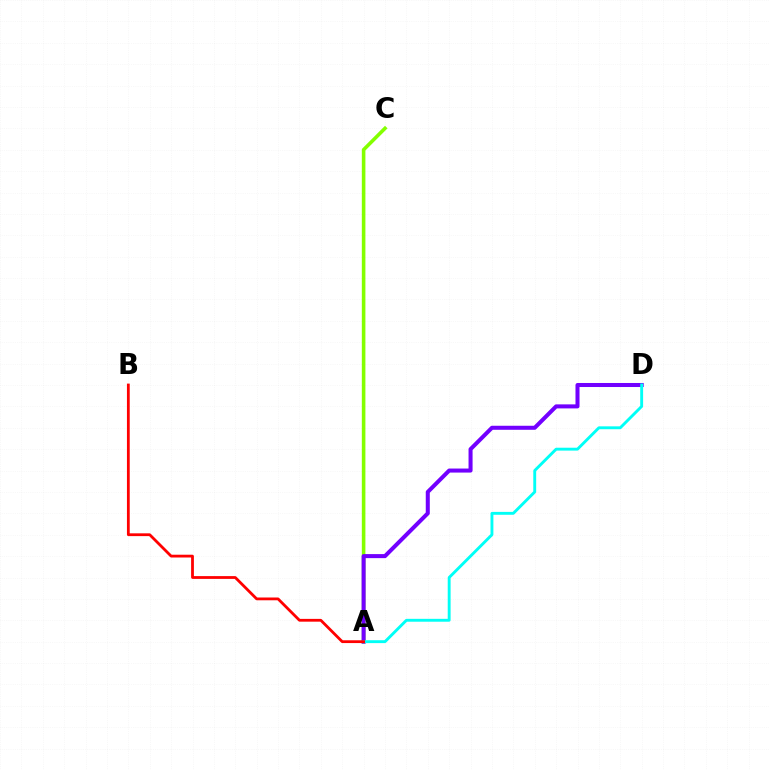{('A', 'C'): [{'color': '#84ff00', 'line_style': 'solid', 'thickness': 2.58}], ('A', 'D'): [{'color': '#7200ff', 'line_style': 'solid', 'thickness': 2.9}, {'color': '#00fff6', 'line_style': 'solid', 'thickness': 2.08}], ('A', 'B'): [{'color': '#ff0000', 'line_style': 'solid', 'thickness': 2.01}]}